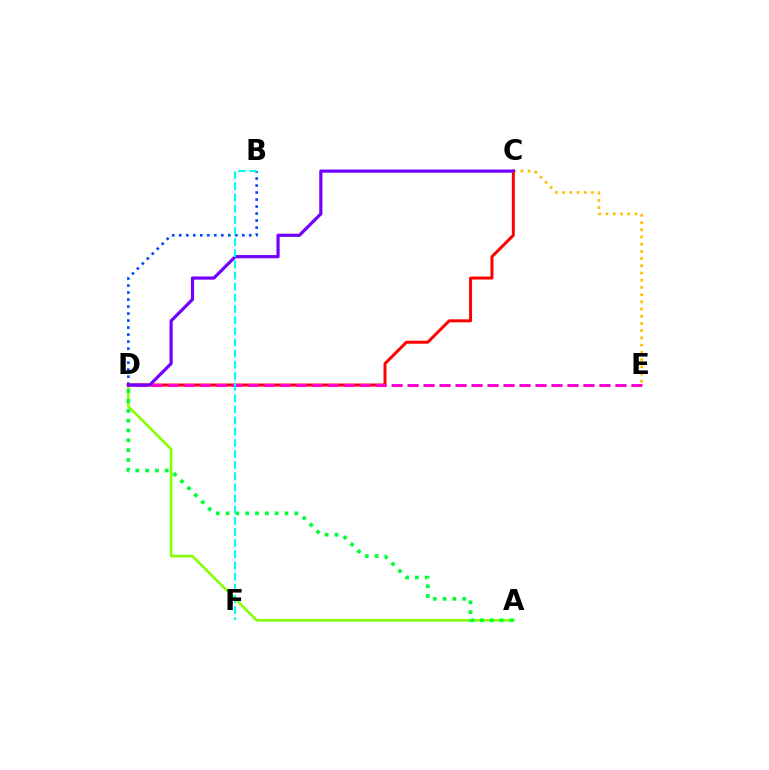{('A', 'D'): [{'color': '#84ff00', 'line_style': 'solid', 'thickness': 1.83}, {'color': '#00ff39', 'line_style': 'dotted', 'thickness': 2.67}], ('B', 'D'): [{'color': '#004bff', 'line_style': 'dotted', 'thickness': 1.9}], ('C', 'D'): [{'color': '#ff0000', 'line_style': 'solid', 'thickness': 2.14}, {'color': '#7200ff', 'line_style': 'solid', 'thickness': 2.29}], ('D', 'E'): [{'color': '#ff00cf', 'line_style': 'dashed', 'thickness': 2.17}], ('C', 'E'): [{'color': '#ffbd00', 'line_style': 'dotted', 'thickness': 1.96}], ('B', 'F'): [{'color': '#00fff6', 'line_style': 'dashed', 'thickness': 1.51}]}